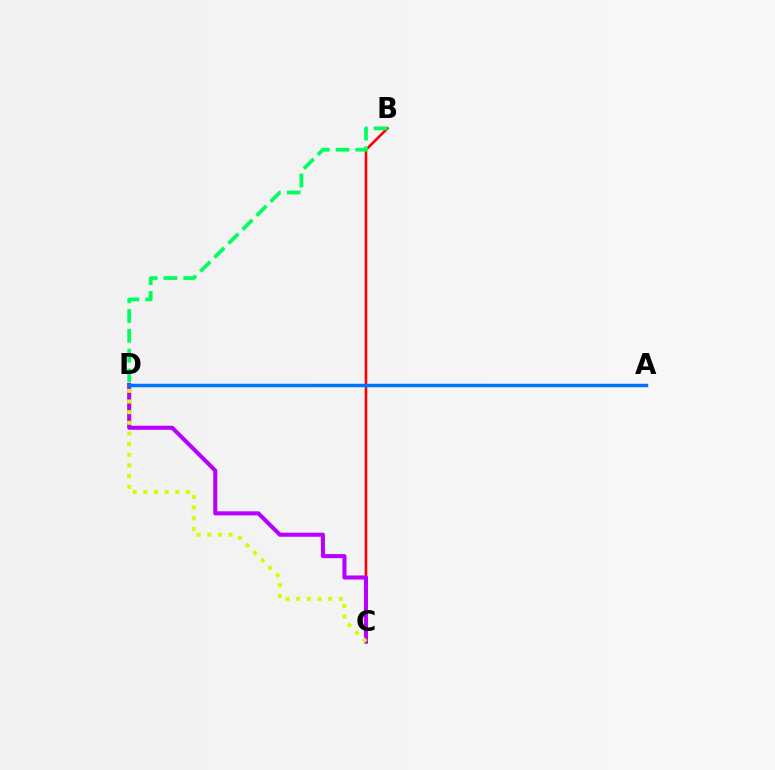{('B', 'C'): [{'color': '#ff0000', 'line_style': 'solid', 'thickness': 1.89}], ('C', 'D'): [{'color': '#b900ff', 'line_style': 'solid', 'thickness': 2.92}, {'color': '#d1ff00', 'line_style': 'dotted', 'thickness': 2.9}], ('A', 'D'): [{'color': '#0074ff', 'line_style': 'solid', 'thickness': 2.49}], ('B', 'D'): [{'color': '#00ff5c', 'line_style': 'dashed', 'thickness': 2.69}]}